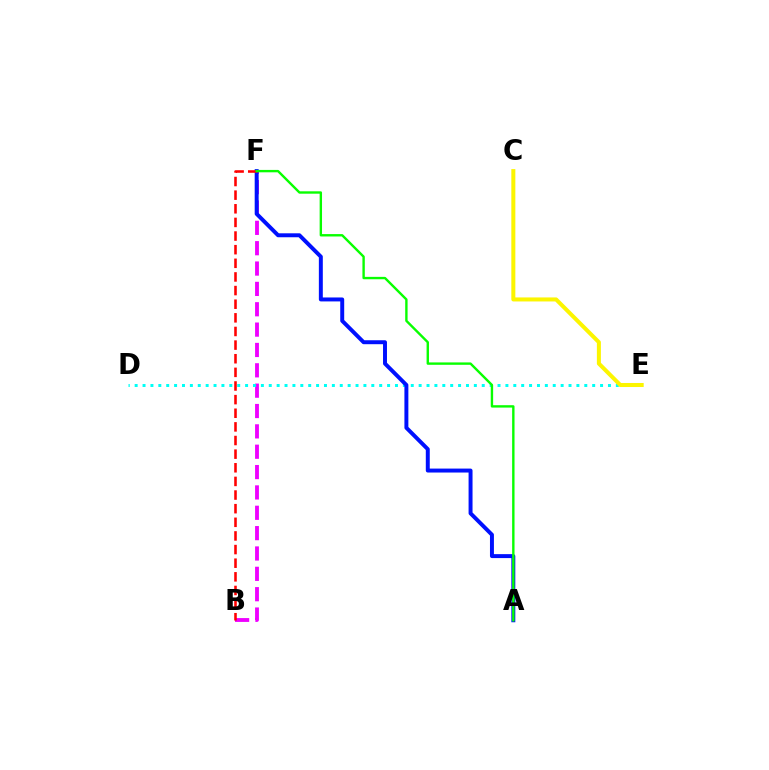{('B', 'F'): [{'color': '#ee00ff', 'line_style': 'dashed', 'thickness': 2.76}, {'color': '#ff0000', 'line_style': 'dashed', 'thickness': 1.85}], ('D', 'E'): [{'color': '#00fff6', 'line_style': 'dotted', 'thickness': 2.14}], ('A', 'F'): [{'color': '#0010ff', 'line_style': 'solid', 'thickness': 2.85}, {'color': '#08ff00', 'line_style': 'solid', 'thickness': 1.72}], ('C', 'E'): [{'color': '#fcf500', 'line_style': 'solid', 'thickness': 2.9}]}